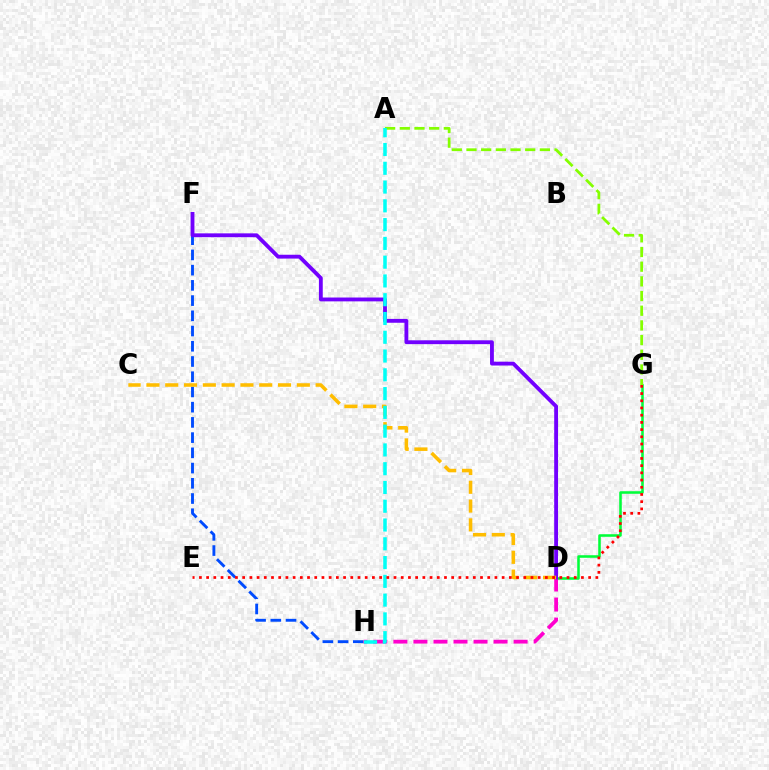{('D', 'G'): [{'color': '#00ff39', 'line_style': 'solid', 'thickness': 1.84}], ('F', 'H'): [{'color': '#004bff', 'line_style': 'dashed', 'thickness': 2.07}], ('D', 'H'): [{'color': '#ff00cf', 'line_style': 'dashed', 'thickness': 2.72}], ('D', 'F'): [{'color': '#7200ff', 'line_style': 'solid', 'thickness': 2.77}], ('C', 'D'): [{'color': '#ffbd00', 'line_style': 'dashed', 'thickness': 2.55}], ('A', 'G'): [{'color': '#84ff00', 'line_style': 'dashed', 'thickness': 1.99}], ('A', 'H'): [{'color': '#00fff6', 'line_style': 'dashed', 'thickness': 2.55}], ('E', 'G'): [{'color': '#ff0000', 'line_style': 'dotted', 'thickness': 1.96}]}